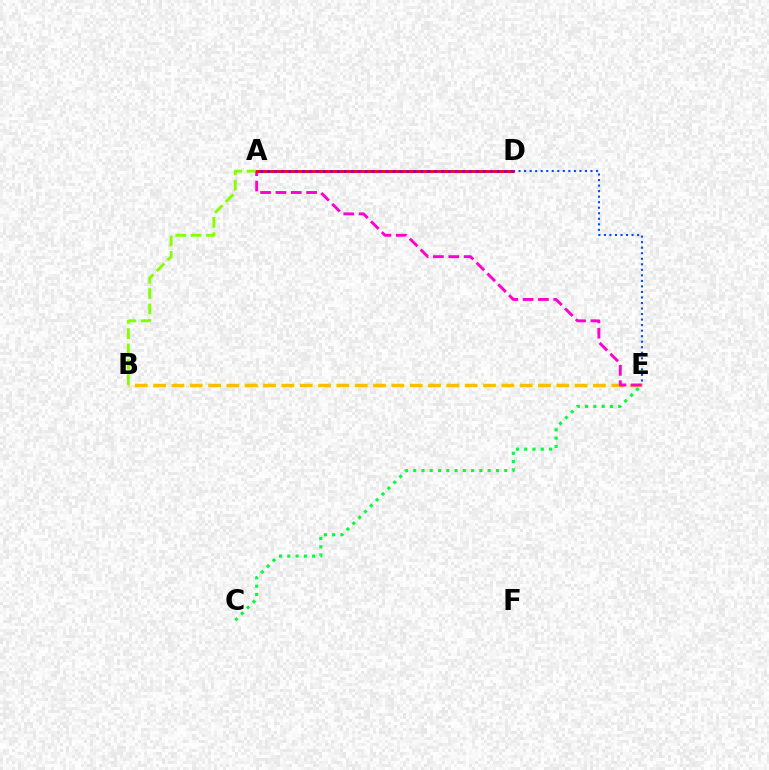{('D', 'E'): [{'color': '#004bff', 'line_style': 'dotted', 'thickness': 1.5}], ('A', 'B'): [{'color': '#84ff00', 'line_style': 'dashed', 'thickness': 2.09}], ('B', 'E'): [{'color': '#ffbd00', 'line_style': 'dashed', 'thickness': 2.49}], ('A', 'E'): [{'color': '#ff00cf', 'line_style': 'dashed', 'thickness': 2.08}], ('A', 'D'): [{'color': '#00fff6', 'line_style': 'dashed', 'thickness': 2.1}, {'color': '#ff0000', 'line_style': 'solid', 'thickness': 2.03}, {'color': '#7200ff', 'line_style': 'dotted', 'thickness': 1.89}], ('C', 'E'): [{'color': '#00ff39', 'line_style': 'dotted', 'thickness': 2.25}]}